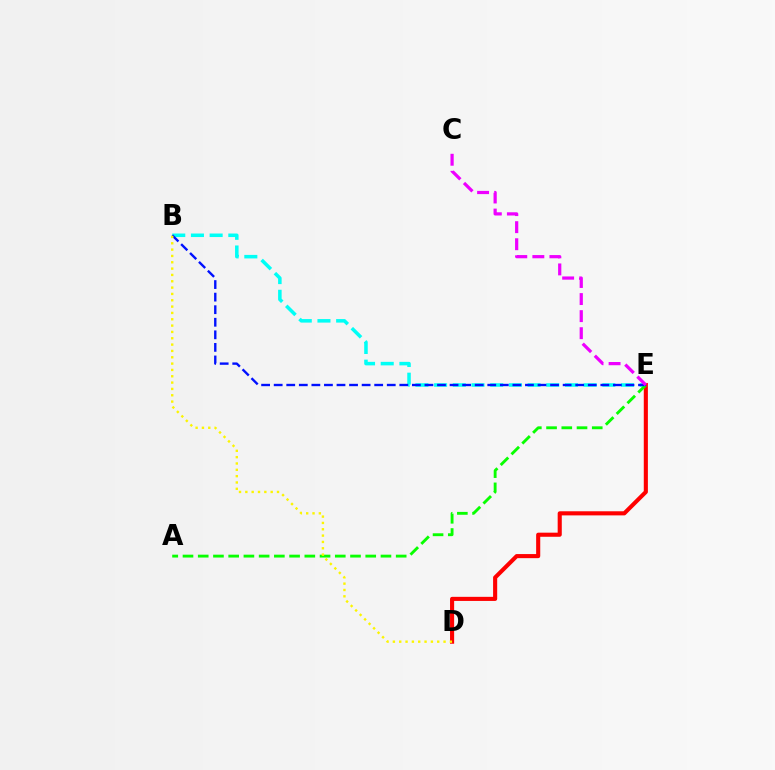{('B', 'E'): [{'color': '#00fff6', 'line_style': 'dashed', 'thickness': 2.54}, {'color': '#0010ff', 'line_style': 'dashed', 'thickness': 1.71}], ('D', 'E'): [{'color': '#ff0000', 'line_style': 'solid', 'thickness': 2.95}], ('A', 'E'): [{'color': '#08ff00', 'line_style': 'dashed', 'thickness': 2.07}], ('C', 'E'): [{'color': '#ee00ff', 'line_style': 'dashed', 'thickness': 2.32}], ('B', 'D'): [{'color': '#fcf500', 'line_style': 'dotted', 'thickness': 1.72}]}